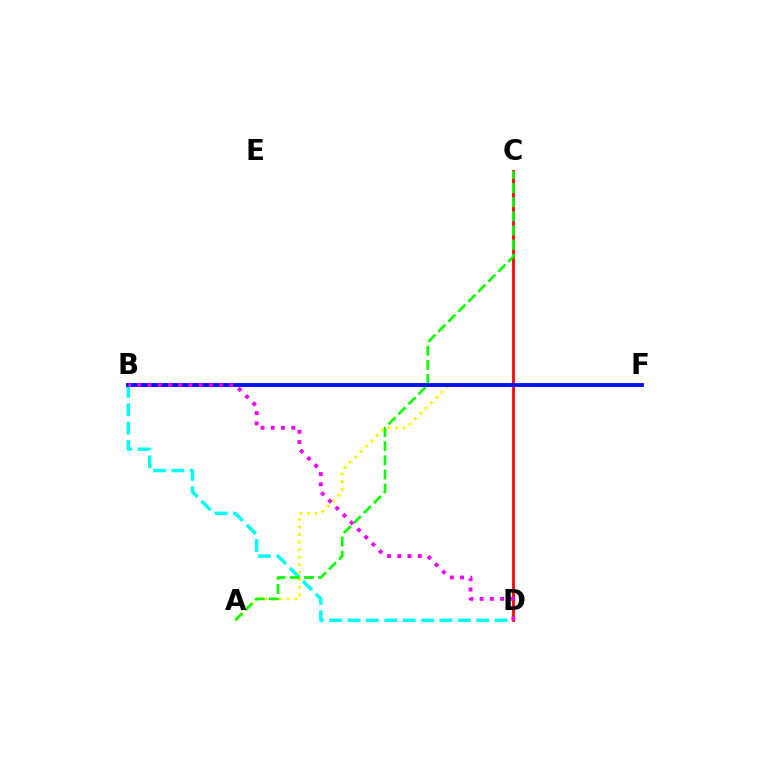{('B', 'D'): [{'color': '#00fff6', 'line_style': 'dashed', 'thickness': 2.5}, {'color': '#ee00ff', 'line_style': 'dotted', 'thickness': 2.78}], ('C', 'D'): [{'color': '#ff0000', 'line_style': 'solid', 'thickness': 1.99}], ('A', 'F'): [{'color': '#fcf500', 'line_style': 'dotted', 'thickness': 2.05}], ('A', 'C'): [{'color': '#08ff00', 'line_style': 'dashed', 'thickness': 1.92}], ('B', 'F'): [{'color': '#0010ff', 'line_style': 'solid', 'thickness': 2.77}]}